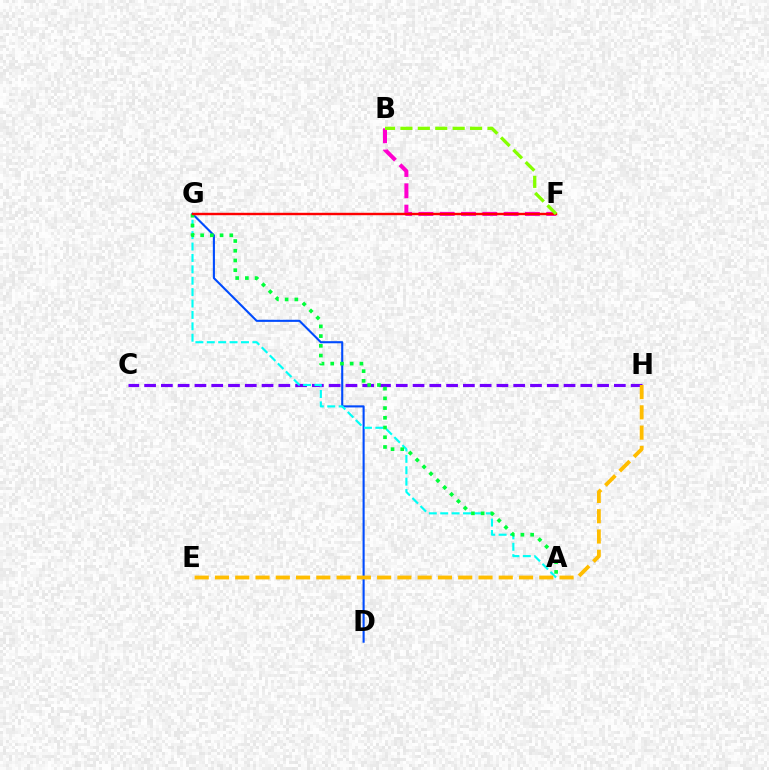{('B', 'F'): [{'color': '#ff00cf', 'line_style': 'dashed', 'thickness': 2.89}, {'color': '#84ff00', 'line_style': 'dashed', 'thickness': 2.37}], ('D', 'G'): [{'color': '#004bff', 'line_style': 'solid', 'thickness': 1.51}], ('C', 'H'): [{'color': '#7200ff', 'line_style': 'dashed', 'thickness': 2.28}], ('A', 'G'): [{'color': '#00fff6', 'line_style': 'dashed', 'thickness': 1.55}, {'color': '#00ff39', 'line_style': 'dotted', 'thickness': 2.64}], ('F', 'G'): [{'color': '#ff0000', 'line_style': 'solid', 'thickness': 1.74}], ('E', 'H'): [{'color': '#ffbd00', 'line_style': 'dashed', 'thickness': 2.75}]}